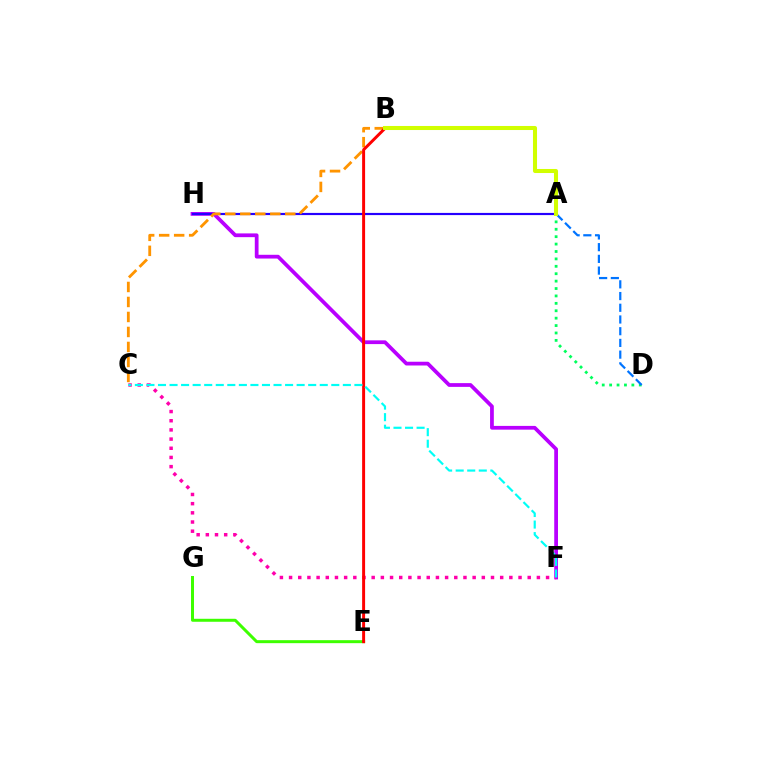{('F', 'H'): [{'color': '#b900ff', 'line_style': 'solid', 'thickness': 2.7}], ('A', 'H'): [{'color': '#2500ff', 'line_style': 'solid', 'thickness': 1.57}], ('B', 'C'): [{'color': '#ff9400', 'line_style': 'dashed', 'thickness': 2.04}], ('C', 'F'): [{'color': '#ff00ac', 'line_style': 'dotted', 'thickness': 2.49}, {'color': '#00fff6', 'line_style': 'dashed', 'thickness': 1.57}], ('A', 'D'): [{'color': '#00ff5c', 'line_style': 'dotted', 'thickness': 2.01}, {'color': '#0074ff', 'line_style': 'dashed', 'thickness': 1.59}], ('E', 'G'): [{'color': '#3dff00', 'line_style': 'solid', 'thickness': 2.15}], ('B', 'E'): [{'color': '#ff0000', 'line_style': 'solid', 'thickness': 2.13}], ('A', 'B'): [{'color': '#d1ff00', 'line_style': 'solid', 'thickness': 2.91}]}